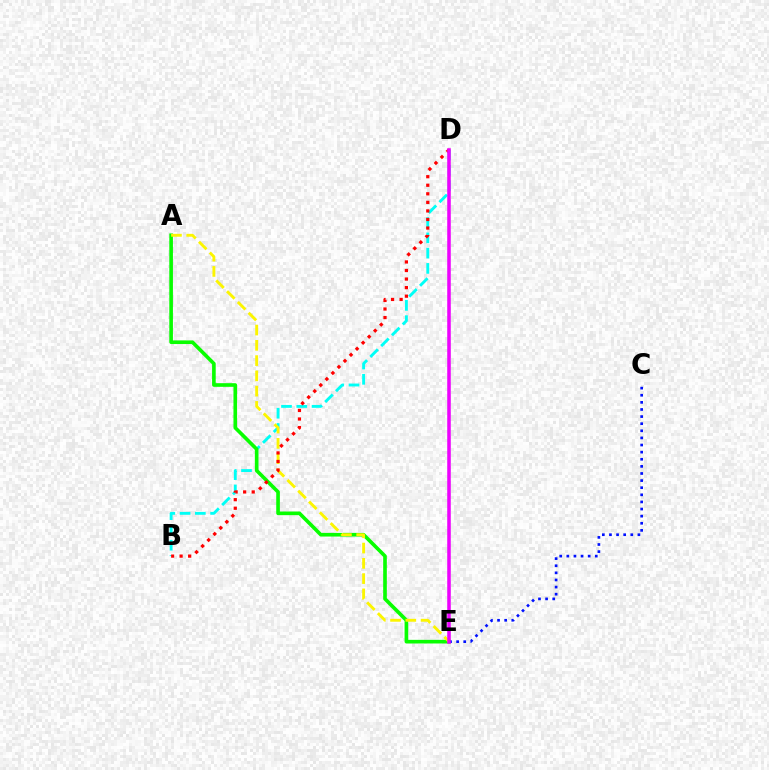{('B', 'D'): [{'color': '#00fff6', 'line_style': 'dashed', 'thickness': 2.08}, {'color': '#ff0000', 'line_style': 'dotted', 'thickness': 2.32}], ('A', 'E'): [{'color': '#08ff00', 'line_style': 'solid', 'thickness': 2.62}, {'color': '#fcf500', 'line_style': 'dashed', 'thickness': 2.07}], ('C', 'E'): [{'color': '#0010ff', 'line_style': 'dotted', 'thickness': 1.93}], ('D', 'E'): [{'color': '#ee00ff', 'line_style': 'solid', 'thickness': 2.55}]}